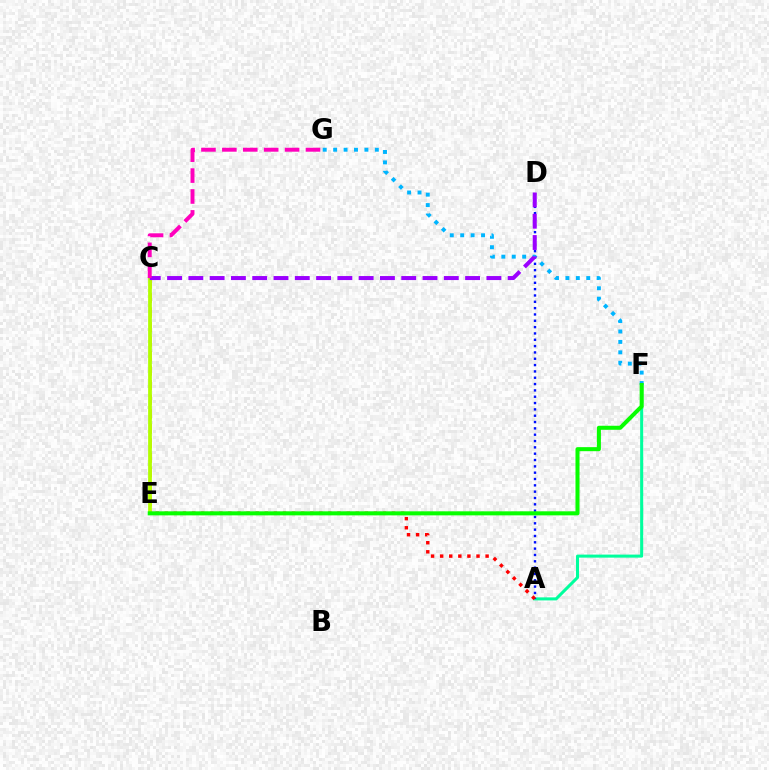{('A', 'F'): [{'color': '#00ff9d', 'line_style': 'solid', 'thickness': 2.19}], ('A', 'D'): [{'color': '#0010ff', 'line_style': 'dotted', 'thickness': 1.72}], ('A', 'E'): [{'color': '#ff0000', 'line_style': 'dotted', 'thickness': 2.47}], ('C', 'E'): [{'color': '#ffa500', 'line_style': 'dashed', 'thickness': 1.97}, {'color': '#b3ff00', 'line_style': 'solid', 'thickness': 2.7}], ('F', 'G'): [{'color': '#00b5ff', 'line_style': 'dotted', 'thickness': 2.83}], ('C', 'D'): [{'color': '#9b00ff', 'line_style': 'dashed', 'thickness': 2.89}], ('C', 'G'): [{'color': '#ff00bd', 'line_style': 'dashed', 'thickness': 2.84}], ('E', 'F'): [{'color': '#08ff00', 'line_style': 'solid', 'thickness': 2.91}]}